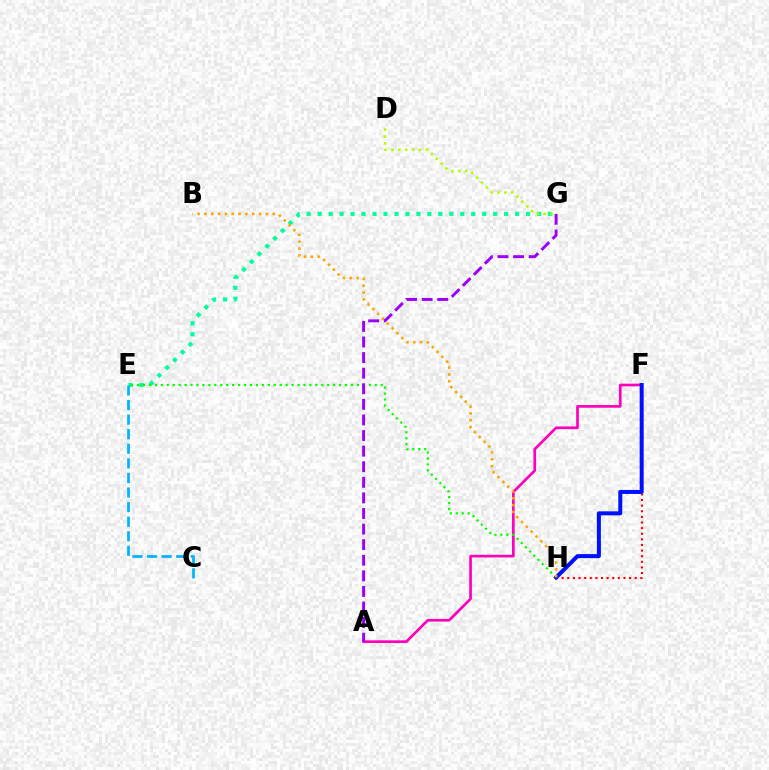{('F', 'H'): [{'color': '#ff0000', 'line_style': 'dotted', 'thickness': 1.53}, {'color': '#0010ff', 'line_style': 'solid', 'thickness': 2.88}], ('E', 'G'): [{'color': '#00ff9d', 'line_style': 'dotted', 'thickness': 2.98}], ('A', 'F'): [{'color': '#ff00bd', 'line_style': 'solid', 'thickness': 1.93}], ('E', 'H'): [{'color': '#08ff00', 'line_style': 'dotted', 'thickness': 1.61}], ('B', 'H'): [{'color': '#ffa500', 'line_style': 'dotted', 'thickness': 1.86}], ('A', 'G'): [{'color': '#9b00ff', 'line_style': 'dashed', 'thickness': 2.12}], ('D', 'G'): [{'color': '#b3ff00', 'line_style': 'dotted', 'thickness': 1.87}], ('C', 'E'): [{'color': '#00b5ff', 'line_style': 'dashed', 'thickness': 1.98}]}